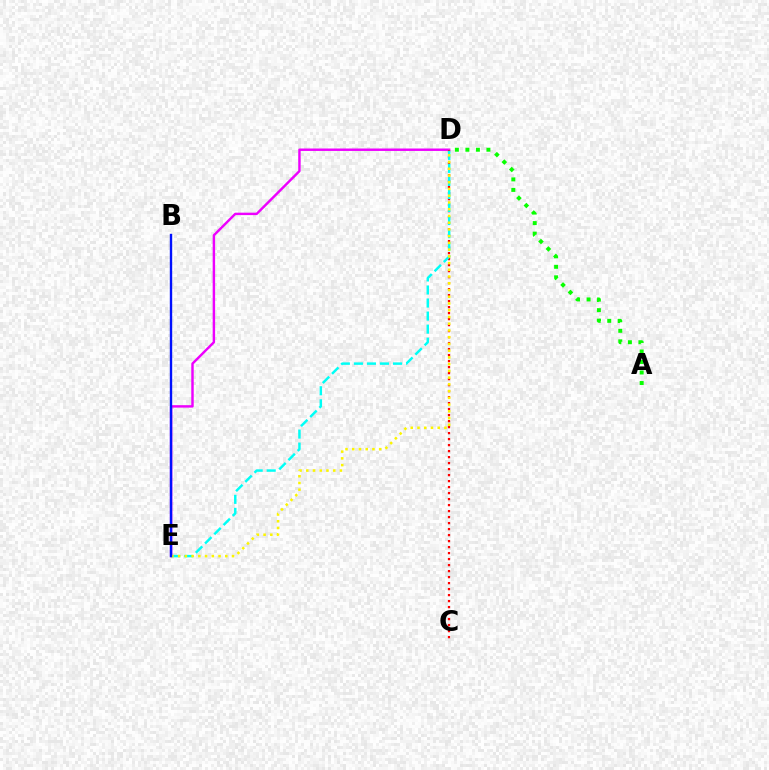{('D', 'E'): [{'color': '#ee00ff', 'line_style': 'solid', 'thickness': 1.75}, {'color': '#00fff6', 'line_style': 'dashed', 'thickness': 1.77}, {'color': '#fcf500', 'line_style': 'dotted', 'thickness': 1.83}], ('A', 'D'): [{'color': '#08ff00', 'line_style': 'dotted', 'thickness': 2.86}], ('C', 'D'): [{'color': '#ff0000', 'line_style': 'dotted', 'thickness': 1.63}], ('B', 'E'): [{'color': '#0010ff', 'line_style': 'solid', 'thickness': 1.72}]}